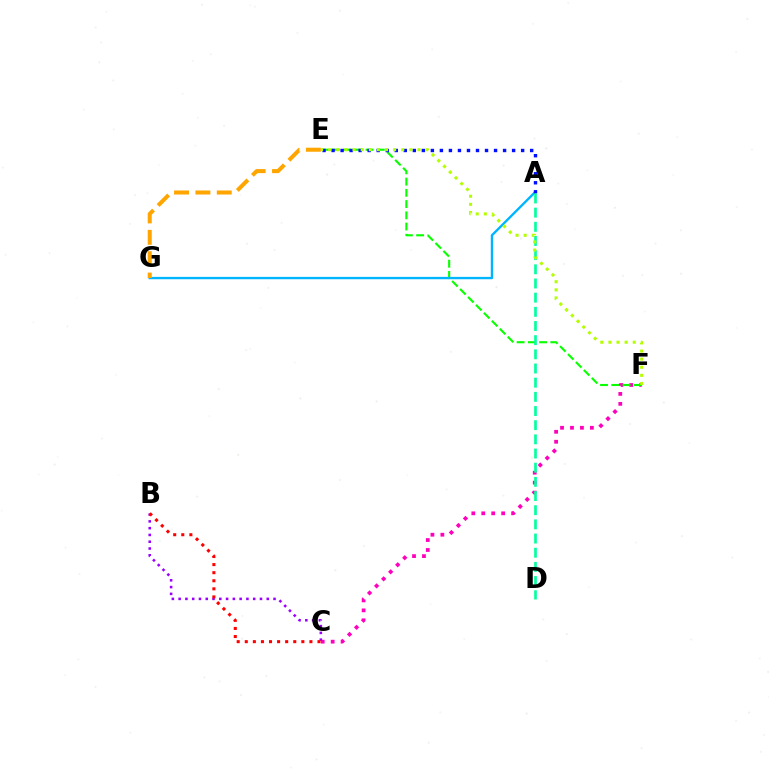{('C', 'F'): [{'color': '#ff00bd', 'line_style': 'dotted', 'thickness': 2.7}], ('E', 'F'): [{'color': '#08ff00', 'line_style': 'dashed', 'thickness': 1.53}, {'color': '#b3ff00', 'line_style': 'dotted', 'thickness': 2.2}], ('A', 'G'): [{'color': '#00b5ff', 'line_style': 'solid', 'thickness': 1.69}], ('A', 'E'): [{'color': '#0010ff', 'line_style': 'dotted', 'thickness': 2.45}], ('A', 'D'): [{'color': '#00ff9d', 'line_style': 'dashed', 'thickness': 1.93}], ('B', 'C'): [{'color': '#9b00ff', 'line_style': 'dotted', 'thickness': 1.84}, {'color': '#ff0000', 'line_style': 'dotted', 'thickness': 2.19}], ('E', 'G'): [{'color': '#ffa500', 'line_style': 'dashed', 'thickness': 2.9}]}